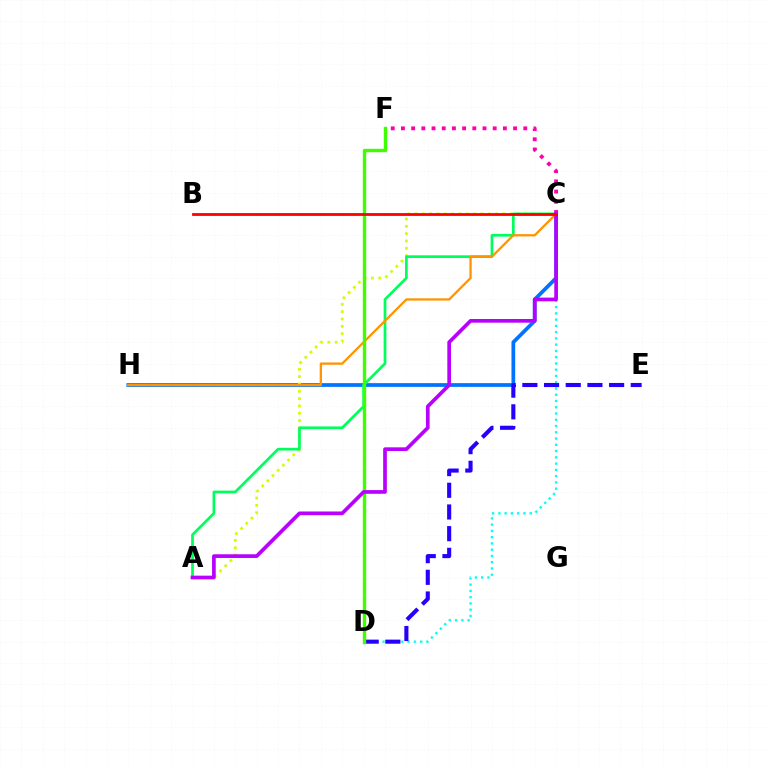{('C', 'H'): [{'color': '#0074ff', 'line_style': 'solid', 'thickness': 2.69}, {'color': '#ff9400', 'line_style': 'solid', 'thickness': 1.65}], ('A', 'C'): [{'color': '#d1ff00', 'line_style': 'dotted', 'thickness': 1.99}, {'color': '#00ff5c', 'line_style': 'solid', 'thickness': 1.95}, {'color': '#b900ff', 'line_style': 'solid', 'thickness': 2.65}], ('C', 'F'): [{'color': '#ff00ac', 'line_style': 'dotted', 'thickness': 2.77}], ('C', 'D'): [{'color': '#00fff6', 'line_style': 'dotted', 'thickness': 1.7}], ('D', 'E'): [{'color': '#2500ff', 'line_style': 'dashed', 'thickness': 2.95}], ('D', 'F'): [{'color': '#3dff00', 'line_style': 'solid', 'thickness': 2.45}], ('B', 'C'): [{'color': '#ff0000', 'line_style': 'solid', 'thickness': 2.01}]}